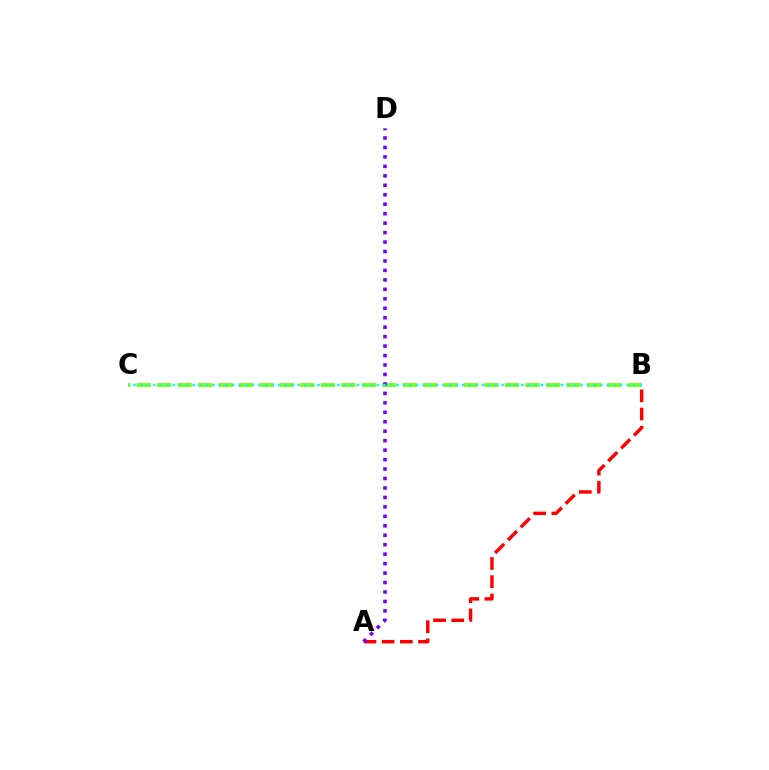{('A', 'B'): [{'color': '#ff0000', 'line_style': 'dashed', 'thickness': 2.47}], ('B', 'C'): [{'color': '#84ff00', 'line_style': 'dashed', 'thickness': 2.78}, {'color': '#00fff6', 'line_style': 'dotted', 'thickness': 1.79}], ('A', 'D'): [{'color': '#7200ff', 'line_style': 'dotted', 'thickness': 2.57}]}